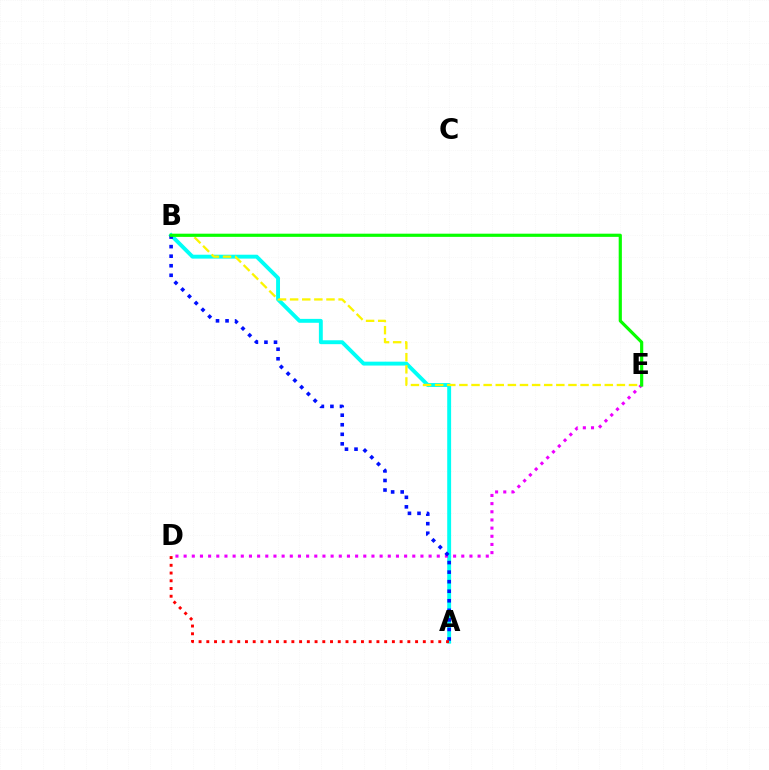{('A', 'B'): [{'color': '#00fff6', 'line_style': 'solid', 'thickness': 2.8}, {'color': '#0010ff', 'line_style': 'dotted', 'thickness': 2.6}], ('D', 'E'): [{'color': '#ee00ff', 'line_style': 'dotted', 'thickness': 2.22}], ('B', 'E'): [{'color': '#fcf500', 'line_style': 'dashed', 'thickness': 1.65}, {'color': '#08ff00', 'line_style': 'solid', 'thickness': 2.29}], ('A', 'D'): [{'color': '#ff0000', 'line_style': 'dotted', 'thickness': 2.1}]}